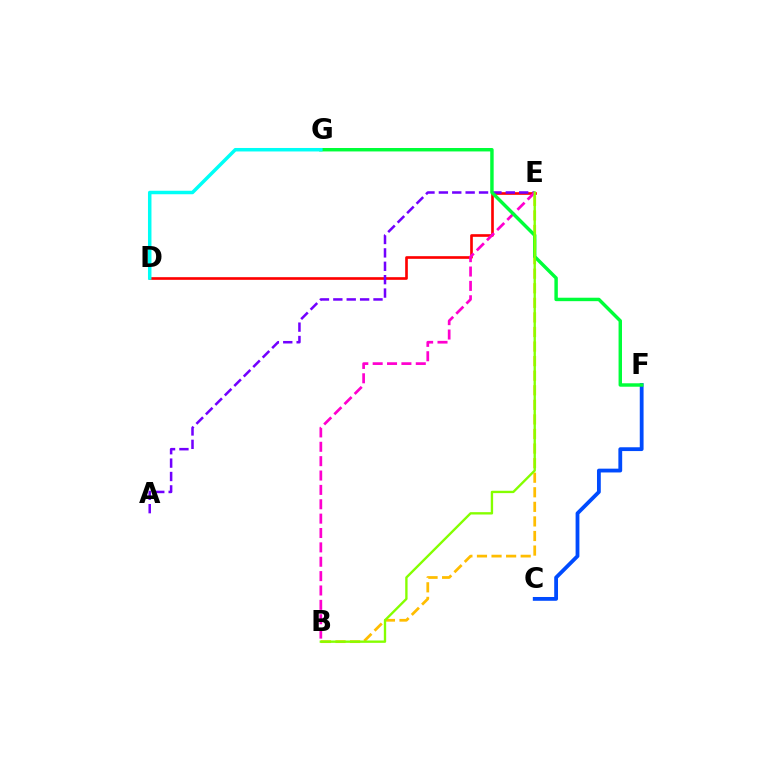{('B', 'E'): [{'color': '#ffbd00', 'line_style': 'dashed', 'thickness': 1.98}, {'color': '#ff00cf', 'line_style': 'dashed', 'thickness': 1.95}, {'color': '#84ff00', 'line_style': 'solid', 'thickness': 1.7}], ('D', 'E'): [{'color': '#ff0000', 'line_style': 'solid', 'thickness': 1.91}], ('A', 'E'): [{'color': '#7200ff', 'line_style': 'dashed', 'thickness': 1.82}], ('C', 'F'): [{'color': '#004bff', 'line_style': 'solid', 'thickness': 2.74}], ('F', 'G'): [{'color': '#00ff39', 'line_style': 'solid', 'thickness': 2.48}], ('D', 'G'): [{'color': '#00fff6', 'line_style': 'solid', 'thickness': 2.51}]}